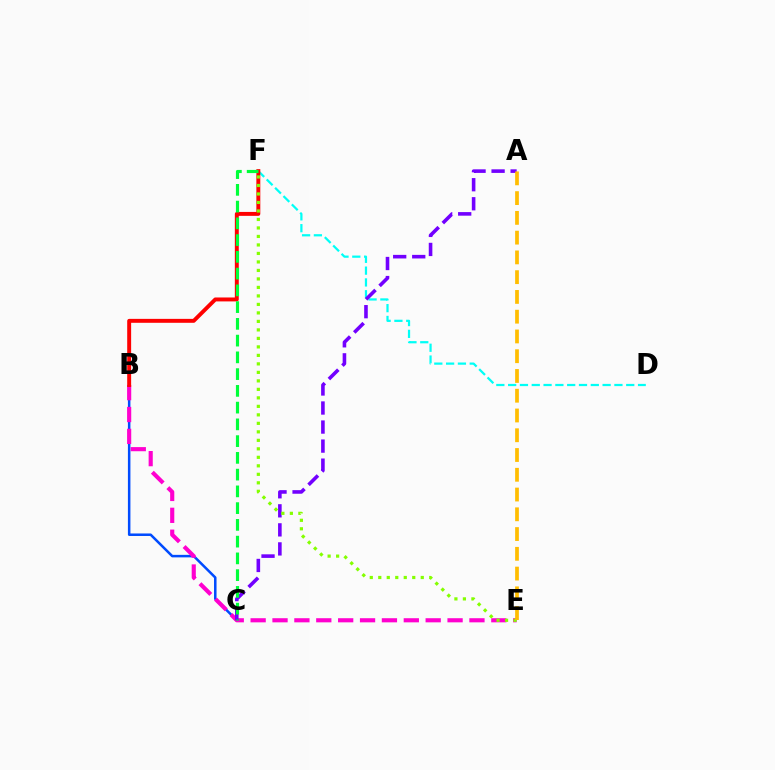{('B', 'C'): [{'color': '#004bff', 'line_style': 'solid', 'thickness': 1.81}], ('D', 'F'): [{'color': '#00fff6', 'line_style': 'dashed', 'thickness': 1.6}], ('B', 'E'): [{'color': '#ff00cf', 'line_style': 'dashed', 'thickness': 2.97}], ('B', 'F'): [{'color': '#ff0000', 'line_style': 'solid', 'thickness': 2.83}], ('A', 'C'): [{'color': '#7200ff', 'line_style': 'dashed', 'thickness': 2.59}], ('E', 'F'): [{'color': '#84ff00', 'line_style': 'dotted', 'thickness': 2.31}], ('A', 'E'): [{'color': '#ffbd00', 'line_style': 'dashed', 'thickness': 2.68}], ('C', 'F'): [{'color': '#00ff39', 'line_style': 'dashed', 'thickness': 2.28}]}